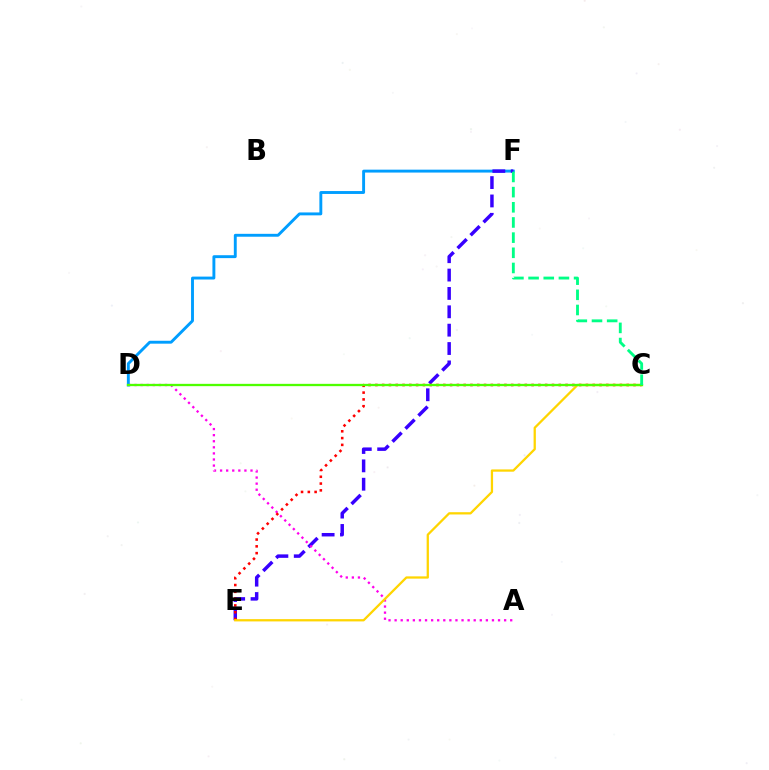{('D', 'F'): [{'color': '#009eff', 'line_style': 'solid', 'thickness': 2.09}], ('E', 'F'): [{'color': '#3700ff', 'line_style': 'dashed', 'thickness': 2.5}], ('A', 'D'): [{'color': '#ff00ed', 'line_style': 'dotted', 'thickness': 1.65}], ('C', 'E'): [{'color': '#ff0000', 'line_style': 'dotted', 'thickness': 1.85}, {'color': '#ffd500', 'line_style': 'solid', 'thickness': 1.64}], ('C', 'D'): [{'color': '#4fff00', 'line_style': 'solid', 'thickness': 1.67}], ('C', 'F'): [{'color': '#00ff86', 'line_style': 'dashed', 'thickness': 2.06}]}